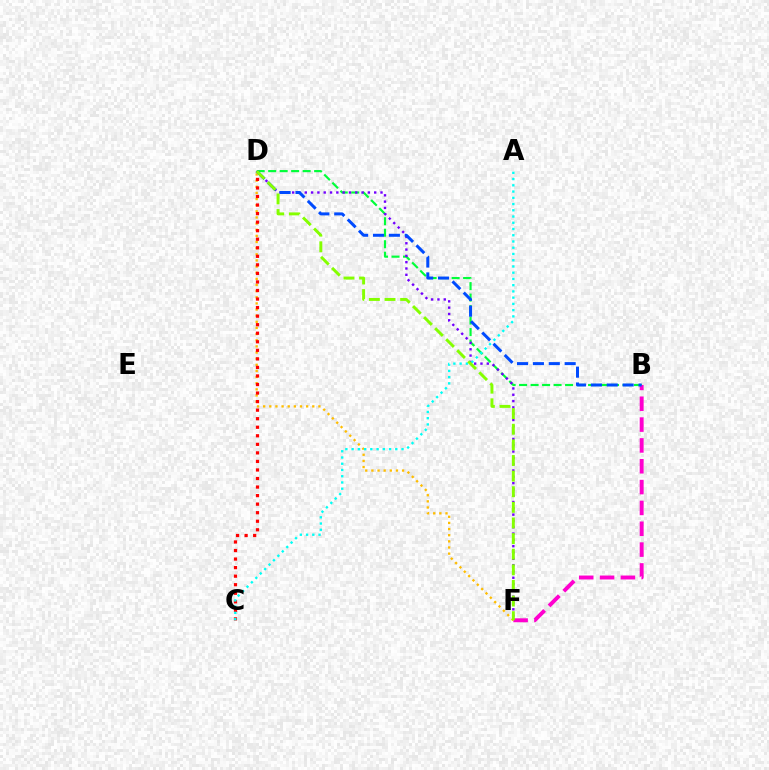{('B', 'D'): [{'color': '#00ff39', 'line_style': 'dashed', 'thickness': 1.56}, {'color': '#004bff', 'line_style': 'dashed', 'thickness': 2.16}], ('B', 'F'): [{'color': '#ff00cf', 'line_style': 'dashed', 'thickness': 2.83}], ('D', 'F'): [{'color': '#ffbd00', 'line_style': 'dotted', 'thickness': 1.67}, {'color': '#7200ff', 'line_style': 'dotted', 'thickness': 1.71}, {'color': '#84ff00', 'line_style': 'dashed', 'thickness': 2.12}], ('C', 'D'): [{'color': '#ff0000', 'line_style': 'dotted', 'thickness': 2.32}], ('A', 'C'): [{'color': '#00fff6', 'line_style': 'dotted', 'thickness': 1.7}]}